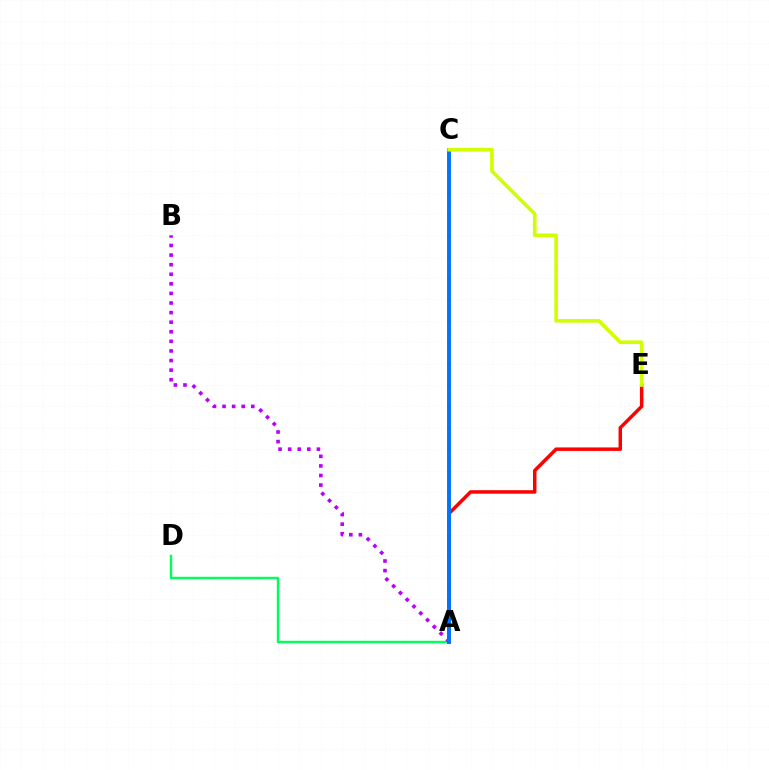{('A', 'D'): [{'color': '#00ff5c', 'line_style': 'solid', 'thickness': 1.76}], ('A', 'E'): [{'color': '#ff0000', 'line_style': 'solid', 'thickness': 2.5}], ('A', 'B'): [{'color': '#b900ff', 'line_style': 'dotted', 'thickness': 2.6}], ('A', 'C'): [{'color': '#0074ff', 'line_style': 'solid', 'thickness': 2.84}], ('C', 'E'): [{'color': '#d1ff00', 'line_style': 'solid', 'thickness': 2.61}]}